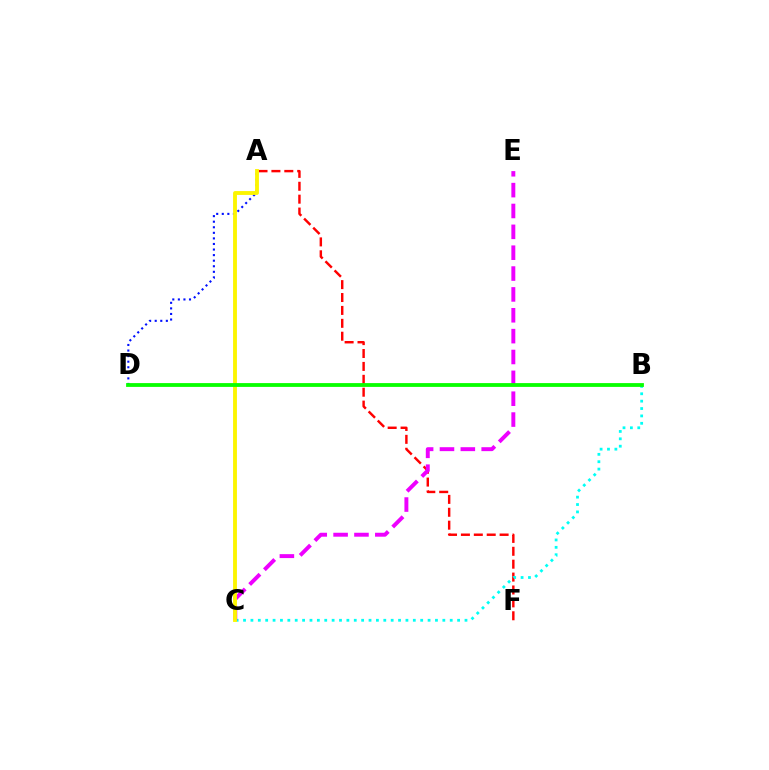{('A', 'F'): [{'color': '#ff0000', 'line_style': 'dashed', 'thickness': 1.75}], ('A', 'D'): [{'color': '#0010ff', 'line_style': 'dotted', 'thickness': 1.51}], ('B', 'C'): [{'color': '#00fff6', 'line_style': 'dotted', 'thickness': 2.01}], ('C', 'E'): [{'color': '#ee00ff', 'line_style': 'dashed', 'thickness': 2.83}], ('A', 'C'): [{'color': '#fcf500', 'line_style': 'solid', 'thickness': 2.77}], ('B', 'D'): [{'color': '#08ff00', 'line_style': 'solid', 'thickness': 2.74}]}